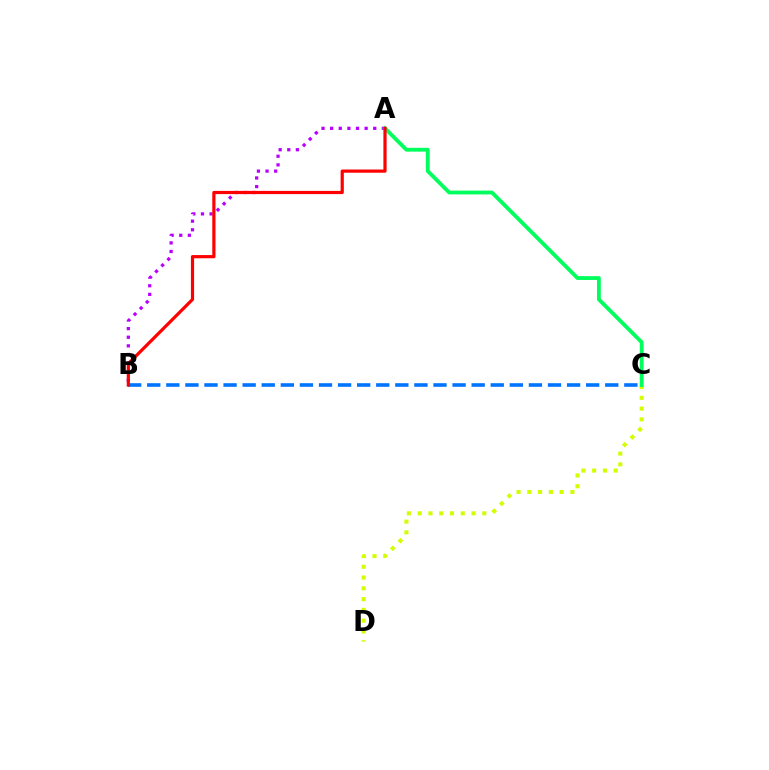{('C', 'D'): [{'color': '#d1ff00', 'line_style': 'dotted', 'thickness': 2.93}], ('A', 'B'): [{'color': '#b900ff', 'line_style': 'dotted', 'thickness': 2.34}, {'color': '#ff0000', 'line_style': 'solid', 'thickness': 2.3}], ('A', 'C'): [{'color': '#00ff5c', 'line_style': 'solid', 'thickness': 2.75}], ('B', 'C'): [{'color': '#0074ff', 'line_style': 'dashed', 'thickness': 2.59}]}